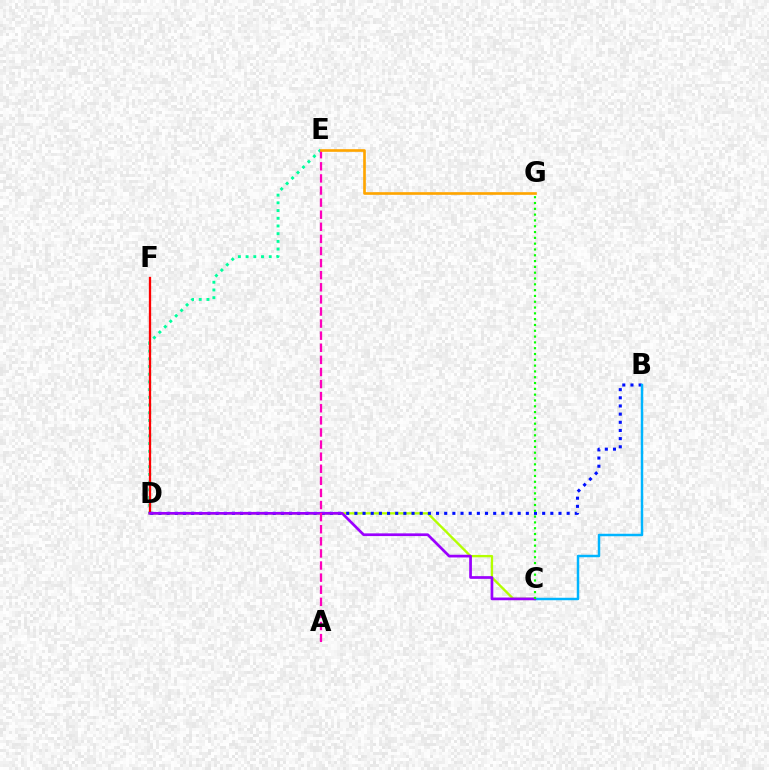{('D', 'E'): [{'color': '#00ff9d', 'line_style': 'dotted', 'thickness': 2.09}], ('D', 'F'): [{'color': '#ff0000', 'line_style': 'solid', 'thickness': 1.66}], ('C', 'D'): [{'color': '#b3ff00', 'line_style': 'solid', 'thickness': 1.7}, {'color': '#9b00ff', 'line_style': 'solid', 'thickness': 1.95}], ('B', 'D'): [{'color': '#0010ff', 'line_style': 'dotted', 'thickness': 2.22}], ('B', 'C'): [{'color': '#00b5ff', 'line_style': 'solid', 'thickness': 1.78}], ('A', 'E'): [{'color': '#ff00bd', 'line_style': 'dashed', 'thickness': 1.64}], ('C', 'G'): [{'color': '#08ff00', 'line_style': 'dotted', 'thickness': 1.58}], ('E', 'G'): [{'color': '#ffa500', 'line_style': 'solid', 'thickness': 1.91}]}